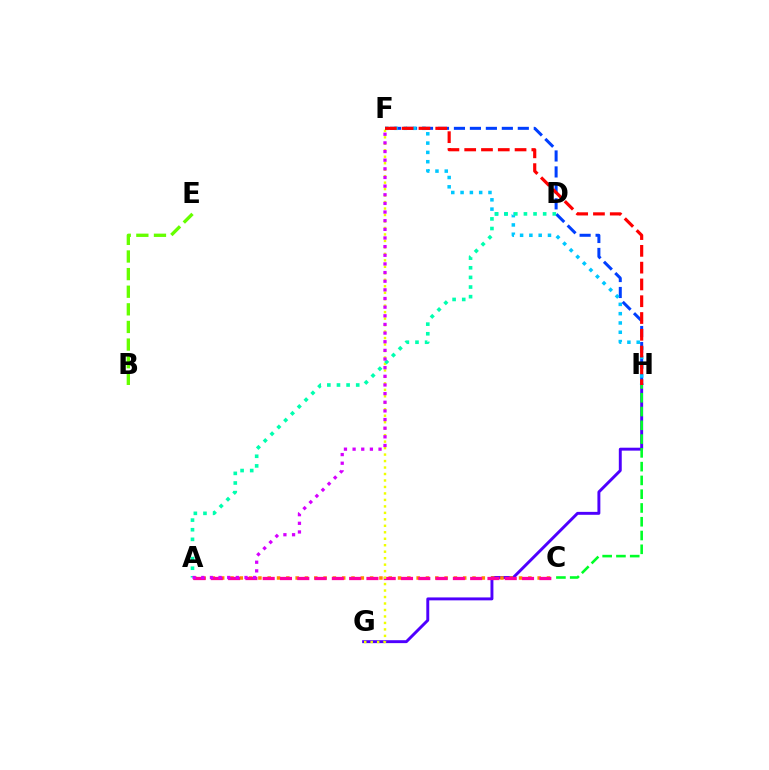{('F', 'H'): [{'color': '#003fff', 'line_style': 'dashed', 'thickness': 2.17}, {'color': '#00c7ff', 'line_style': 'dotted', 'thickness': 2.53}, {'color': '#ff0000', 'line_style': 'dashed', 'thickness': 2.28}], ('G', 'H'): [{'color': '#4f00ff', 'line_style': 'solid', 'thickness': 2.1}], ('C', 'H'): [{'color': '#00ff27', 'line_style': 'dashed', 'thickness': 1.87}], ('A', 'C'): [{'color': '#ff8800', 'line_style': 'dotted', 'thickness': 2.53}, {'color': '#ff00a0', 'line_style': 'dashed', 'thickness': 2.35}], ('B', 'E'): [{'color': '#66ff00', 'line_style': 'dashed', 'thickness': 2.39}], ('F', 'G'): [{'color': '#eeff00', 'line_style': 'dotted', 'thickness': 1.76}], ('A', 'D'): [{'color': '#00ffaf', 'line_style': 'dotted', 'thickness': 2.61}], ('A', 'F'): [{'color': '#d600ff', 'line_style': 'dotted', 'thickness': 2.35}]}